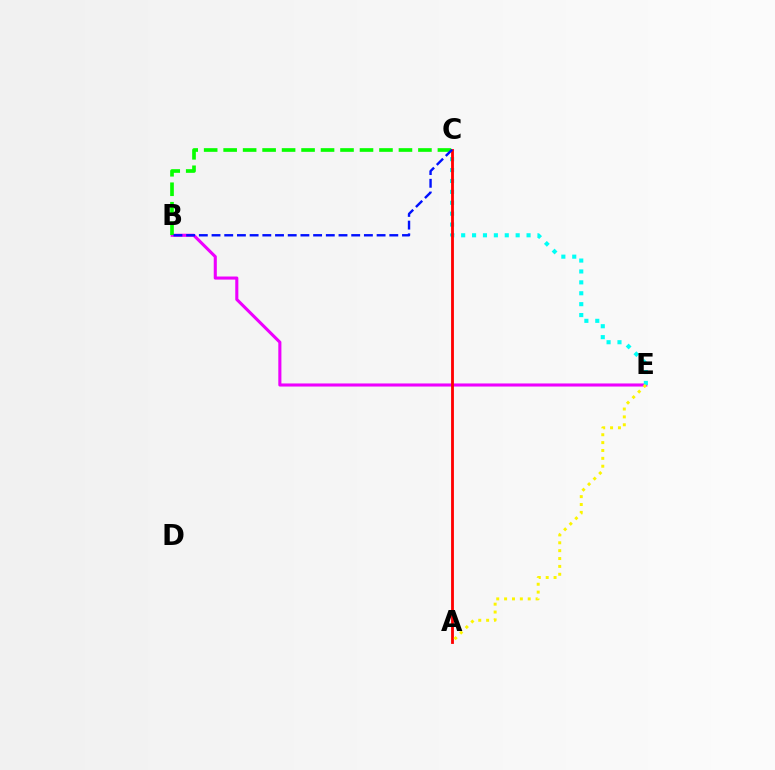{('B', 'E'): [{'color': '#ee00ff', 'line_style': 'solid', 'thickness': 2.22}], ('C', 'E'): [{'color': '#00fff6', 'line_style': 'dotted', 'thickness': 2.96}], ('B', 'C'): [{'color': '#08ff00', 'line_style': 'dashed', 'thickness': 2.65}, {'color': '#0010ff', 'line_style': 'dashed', 'thickness': 1.72}], ('A', 'C'): [{'color': '#ff0000', 'line_style': 'solid', 'thickness': 2.04}], ('A', 'E'): [{'color': '#fcf500', 'line_style': 'dotted', 'thickness': 2.14}]}